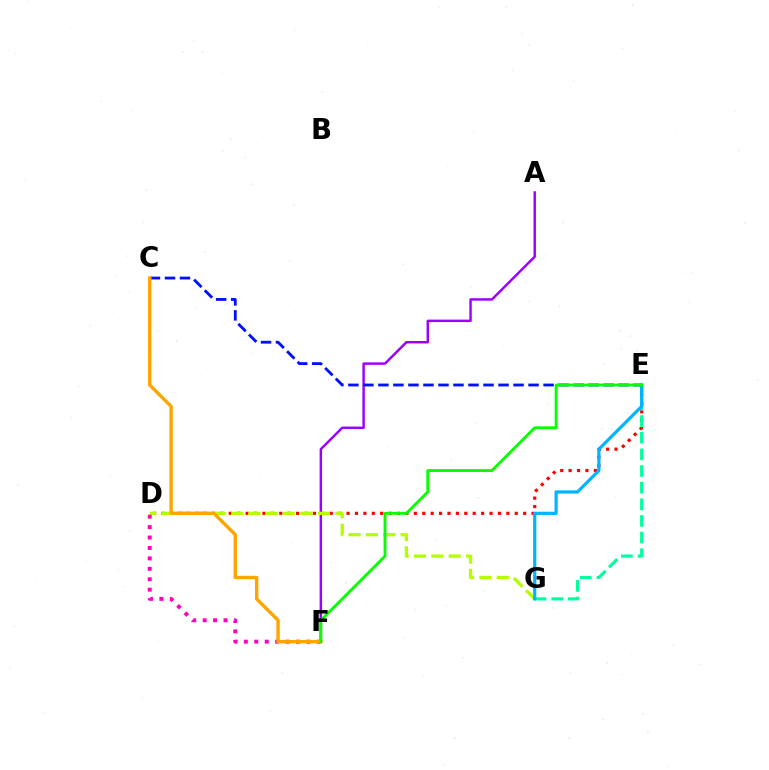{('A', 'F'): [{'color': '#9b00ff', 'line_style': 'solid', 'thickness': 1.76}], ('D', 'E'): [{'color': '#ff0000', 'line_style': 'dotted', 'thickness': 2.29}], ('D', 'G'): [{'color': '#b3ff00', 'line_style': 'dashed', 'thickness': 2.36}], ('E', 'G'): [{'color': '#00ff9d', 'line_style': 'dashed', 'thickness': 2.26}, {'color': '#00b5ff', 'line_style': 'solid', 'thickness': 2.31}], ('C', 'E'): [{'color': '#0010ff', 'line_style': 'dashed', 'thickness': 2.04}], ('D', 'F'): [{'color': '#ff00bd', 'line_style': 'dotted', 'thickness': 2.83}], ('C', 'F'): [{'color': '#ffa500', 'line_style': 'solid', 'thickness': 2.45}], ('E', 'F'): [{'color': '#08ff00', 'line_style': 'solid', 'thickness': 2.06}]}